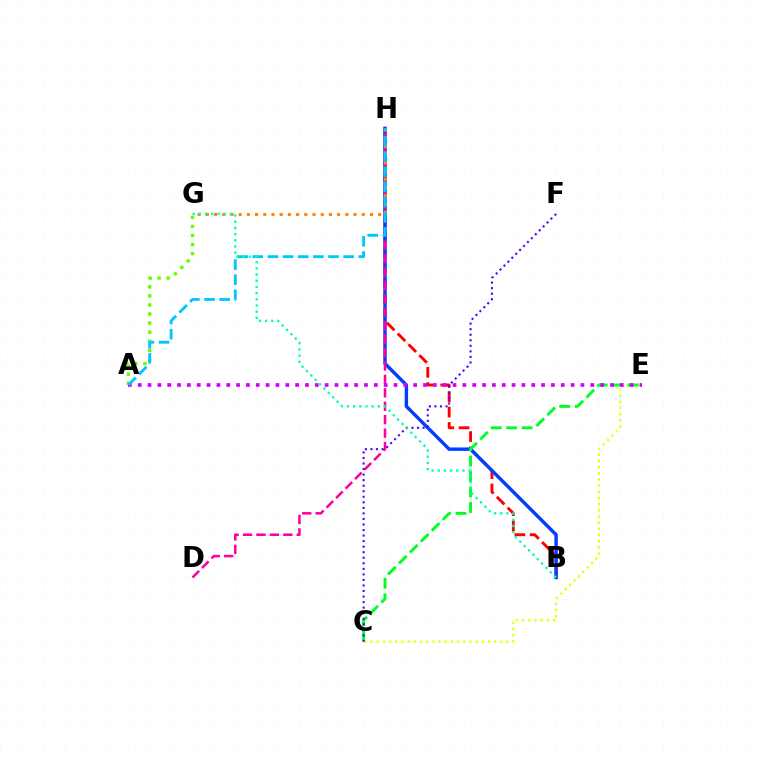{('B', 'H'): [{'color': '#ff0000', 'line_style': 'dashed', 'thickness': 2.08}, {'color': '#003fff', 'line_style': 'solid', 'thickness': 2.46}], ('C', 'E'): [{'color': '#eeff00', 'line_style': 'dotted', 'thickness': 1.68}, {'color': '#00ff27', 'line_style': 'dashed', 'thickness': 2.1}], ('A', 'G'): [{'color': '#66ff00', 'line_style': 'dotted', 'thickness': 2.46}], ('D', 'H'): [{'color': '#ff00a0', 'line_style': 'dashed', 'thickness': 1.82}], ('G', 'H'): [{'color': '#ff8800', 'line_style': 'dotted', 'thickness': 2.23}], ('A', 'E'): [{'color': '#d600ff', 'line_style': 'dotted', 'thickness': 2.67}], ('A', 'H'): [{'color': '#00c7ff', 'line_style': 'dashed', 'thickness': 2.06}], ('C', 'F'): [{'color': '#4f00ff', 'line_style': 'dotted', 'thickness': 1.51}], ('B', 'G'): [{'color': '#00ffaf', 'line_style': 'dotted', 'thickness': 1.68}]}